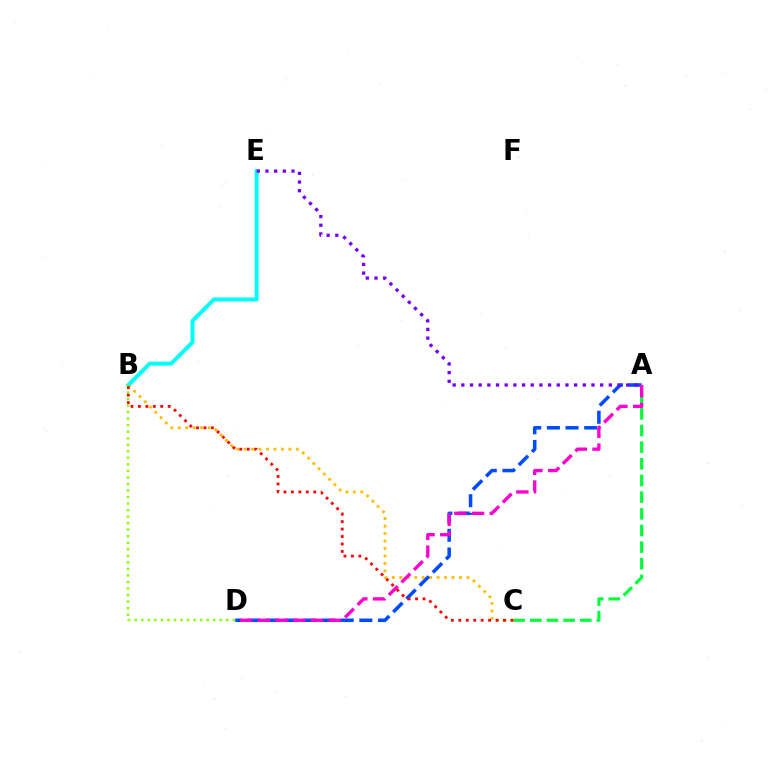{('A', 'C'): [{'color': '#00ff39', 'line_style': 'dashed', 'thickness': 2.26}], ('B', 'C'): [{'color': '#ffbd00', 'line_style': 'dotted', 'thickness': 2.03}, {'color': '#ff0000', 'line_style': 'dotted', 'thickness': 2.02}], ('B', 'E'): [{'color': '#00fff6', 'line_style': 'solid', 'thickness': 2.86}], ('A', 'D'): [{'color': '#004bff', 'line_style': 'dashed', 'thickness': 2.54}, {'color': '#ff00cf', 'line_style': 'dashed', 'thickness': 2.41}], ('B', 'D'): [{'color': '#84ff00', 'line_style': 'dotted', 'thickness': 1.78}], ('A', 'E'): [{'color': '#7200ff', 'line_style': 'dotted', 'thickness': 2.36}]}